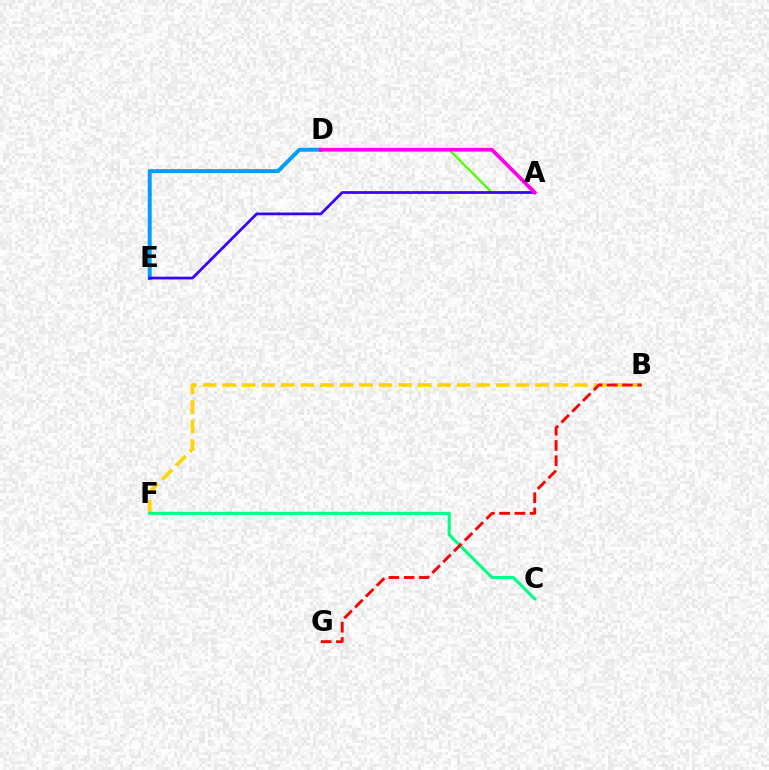{('B', 'F'): [{'color': '#ffd500', 'line_style': 'dashed', 'thickness': 2.66}], ('D', 'E'): [{'color': '#009eff', 'line_style': 'solid', 'thickness': 2.84}], ('A', 'D'): [{'color': '#4fff00', 'line_style': 'solid', 'thickness': 1.66}, {'color': '#ff00ed', 'line_style': 'solid', 'thickness': 2.69}], ('C', 'F'): [{'color': '#00ff86', 'line_style': 'solid', 'thickness': 2.2}], ('A', 'E'): [{'color': '#3700ff', 'line_style': 'solid', 'thickness': 1.96}], ('B', 'G'): [{'color': '#ff0000', 'line_style': 'dashed', 'thickness': 2.07}]}